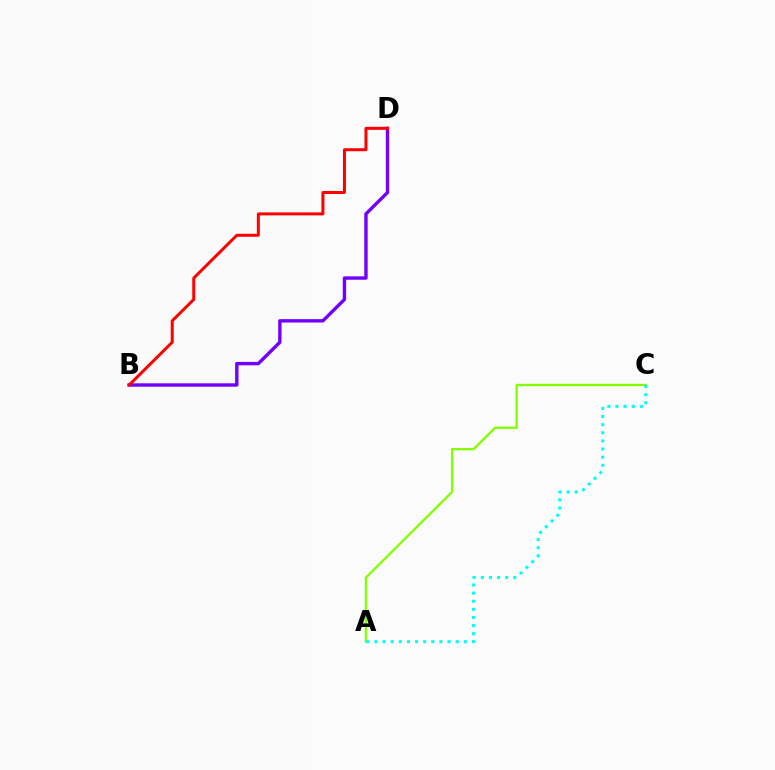{('B', 'D'): [{'color': '#7200ff', 'line_style': 'solid', 'thickness': 2.43}, {'color': '#ff0000', 'line_style': 'solid', 'thickness': 2.15}], ('A', 'C'): [{'color': '#84ff00', 'line_style': 'solid', 'thickness': 1.67}, {'color': '#00fff6', 'line_style': 'dotted', 'thickness': 2.21}]}